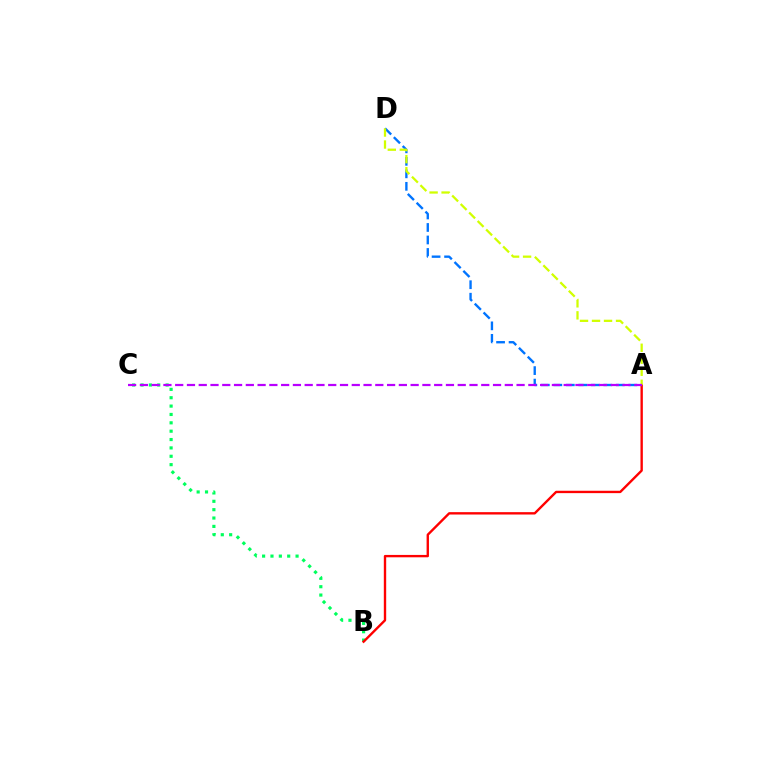{('B', 'C'): [{'color': '#00ff5c', 'line_style': 'dotted', 'thickness': 2.27}], ('A', 'B'): [{'color': '#ff0000', 'line_style': 'solid', 'thickness': 1.71}], ('A', 'D'): [{'color': '#0074ff', 'line_style': 'dashed', 'thickness': 1.7}, {'color': '#d1ff00', 'line_style': 'dashed', 'thickness': 1.63}], ('A', 'C'): [{'color': '#b900ff', 'line_style': 'dashed', 'thickness': 1.6}]}